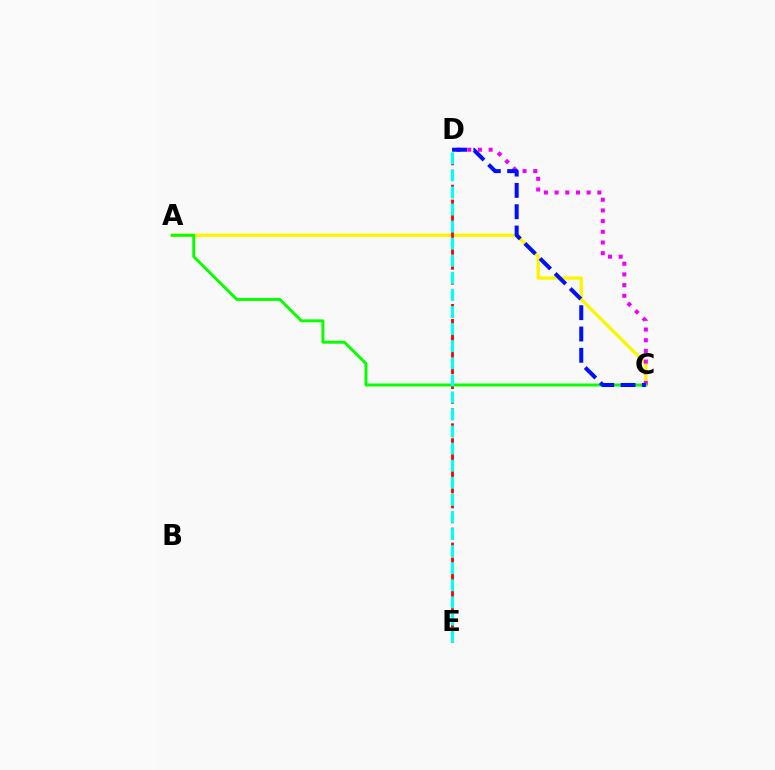{('A', 'C'): [{'color': '#fcf500', 'line_style': 'solid', 'thickness': 2.37}, {'color': '#08ff00', 'line_style': 'solid', 'thickness': 2.11}], ('C', 'D'): [{'color': '#ee00ff', 'line_style': 'dotted', 'thickness': 2.9}, {'color': '#0010ff', 'line_style': 'dashed', 'thickness': 2.9}], ('D', 'E'): [{'color': '#ff0000', 'line_style': 'dashed', 'thickness': 2.03}, {'color': '#00fff6', 'line_style': 'dashed', 'thickness': 2.32}]}